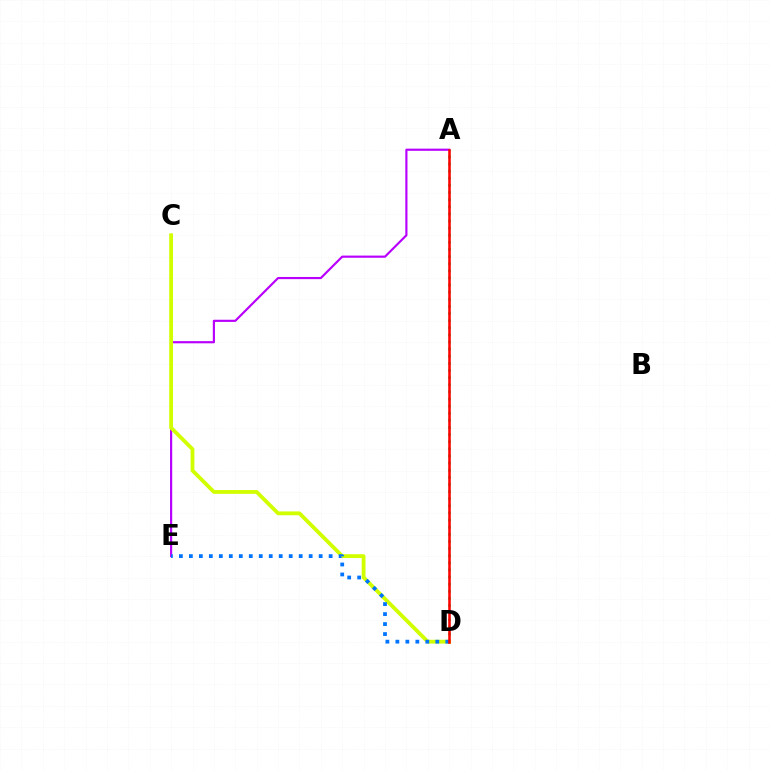{('A', 'E'): [{'color': '#b900ff', 'line_style': 'solid', 'thickness': 1.56}], ('A', 'D'): [{'color': '#00ff5c', 'line_style': 'dotted', 'thickness': 1.93}, {'color': '#ff0000', 'line_style': 'solid', 'thickness': 1.84}], ('C', 'D'): [{'color': '#d1ff00', 'line_style': 'solid', 'thickness': 2.75}], ('D', 'E'): [{'color': '#0074ff', 'line_style': 'dotted', 'thickness': 2.71}]}